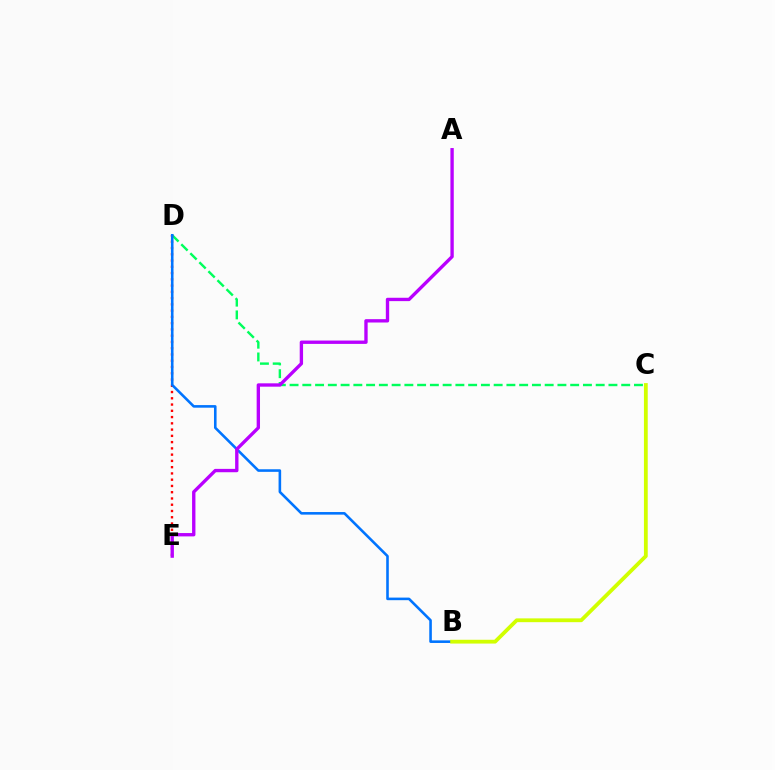{('C', 'D'): [{'color': '#00ff5c', 'line_style': 'dashed', 'thickness': 1.73}], ('D', 'E'): [{'color': '#ff0000', 'line_style': 'dotted', 'thickness': 1.7}], ('B', 'D'): [{'color': '#0074ff', 'line_style': 'solid', 'thickness': 1.86}], ('A', 'E'): [{'color': '#b900ff', 'line_style': 'solid', 'thickness': 2.41}], ('B', 'C'): [{'color': '#d1ff00', 'line_style': 'solid', 'thickness': 2.73}]}